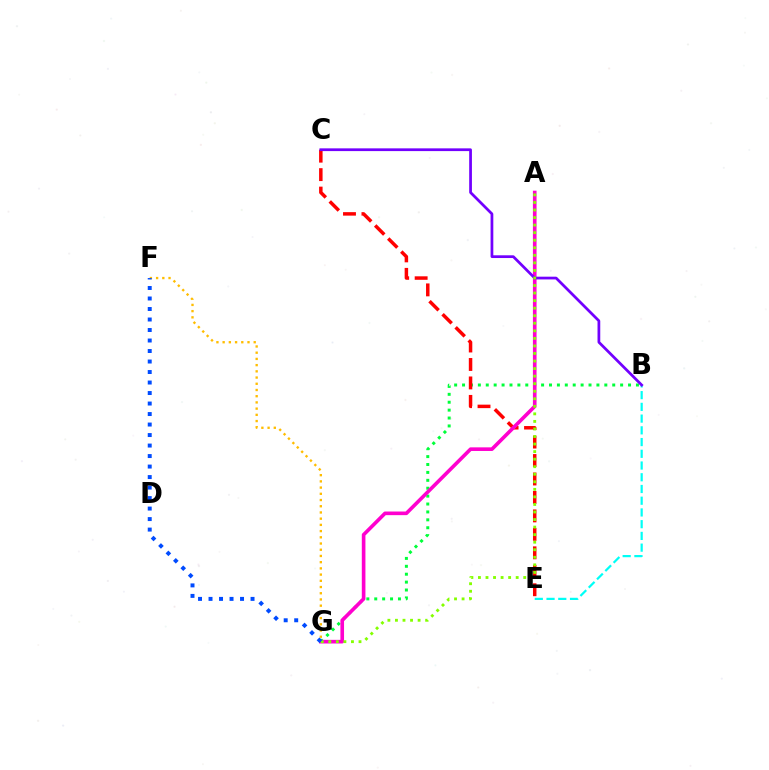{('B', 'G'): [{'color': '#00ff39', 'line_style': 'dotted', 'thickness': 2.15}], ('C', 'E'): [{'color': '#ff0000', 'line_style': 'dashed', 'thickness': 2.51}], ('A', 'G'): [{'color': '#ff00cf', 'line_style': 'solid', 'thickness': 2.61}, {'color': '#84ff00', 'line_style': 'dotted', 'thickness': 2.05}], ('F', 'G'): [{'color': '#ffbd00', 'line_style': 'dotted', 'thickness': 1.69}, {'color': '#004bff', 'line_style': 'dotted', 'thickness': 2.85}], ('B', 'E'): [{'color': '#00fff6', 'line_style': 'dashed', 'thickness': 1.59}], ('B', 'C'): [{'color': '#7200ff', 'line_style': 'solid', 'thickness': 1.97}]}